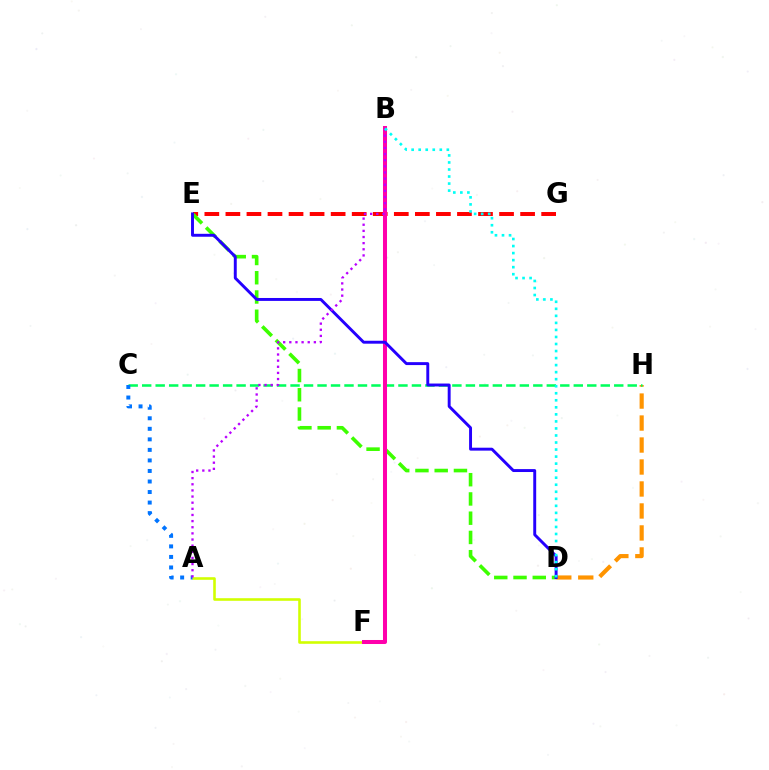{('A', 'F'): [{'color': '#d1ff00', 'line_style': 'solid', 'thickness': 1.87}], ('D', 'H'): [{'color': '#ff9400', 'line_style': 'dashed', 'thickness': 2.99}], ('E', 'G'): [{'color': '#ff0000', 'line_style': 'dashed', 'thickness': 2.86}], ('C', 'H'): [{'color': '#00ff5c', 'line_style': 'dashed', 'thickness': 1.83}], ('A', 'C'): [{'color': '#0074ff', 'line_style': 'dotted', 'thickness': 2.86}], ('D', 'E'): [{'color': '#3dff00', 'line_style': 'dashed', 'thickness': 2.61}, {'color': '#2500ff', 'line_style': 'solid', 'thickness': 2.11}], ('B', 'F'): [{'color': '#ff00ac', 'line_style': 'solid', 'thickness': 2.89}], ('A', 'B'): [{'color': '#b900ff', 'line_style': 'dotted', 'thickness': 1.67}], ('B', 'D'): [{'color': '#00fff6', 'line_style': 'dotted', 'thickness': 1.91}]}